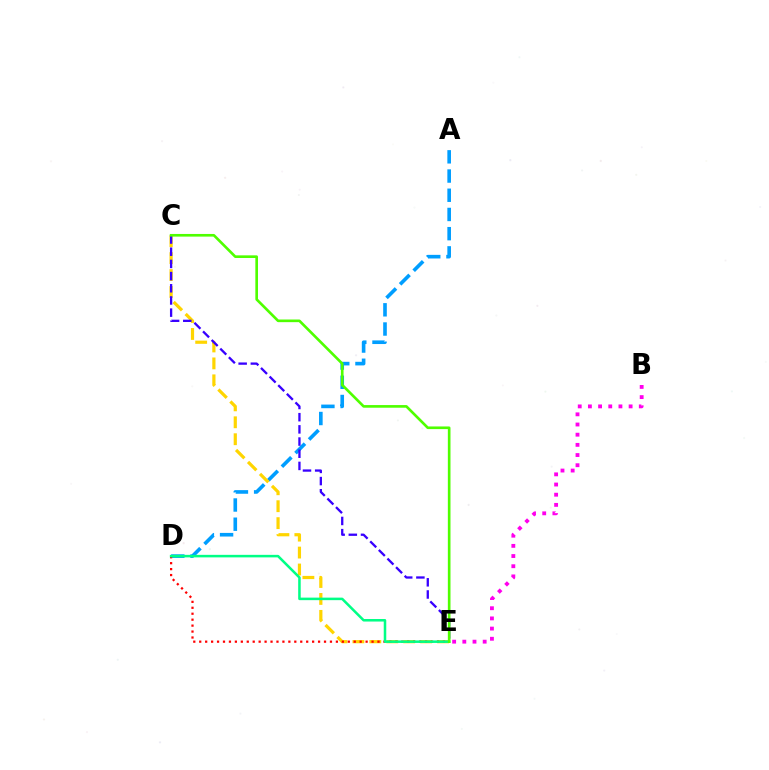{('A', 'D'): [{'color': '#009eff', 'line_style': 'dashed', 'thickness': 2.61}], ('C', 'E'): [{'color': '#ffd500', 'line_style': 'dashed', 'thickness': 2.3}, {'color': '#3700ff', 'line_style': 'dashed', 'thickness': 1.66}, {'color': '#4fff00', 'line_style': 'solid', 'thickness': 1.91}], ('D', 'E'): [{'color': '#ff0000', 'line_style': 'dotted', 'thickness': 1.61}, {'color': '#00ff86', 'line_style': 'solid', 'thickness': 1.82}], ('B', 'E'): [{'color': '#ff00ed', 'line_style': 'dotted', 'thickness': 2.76}]}